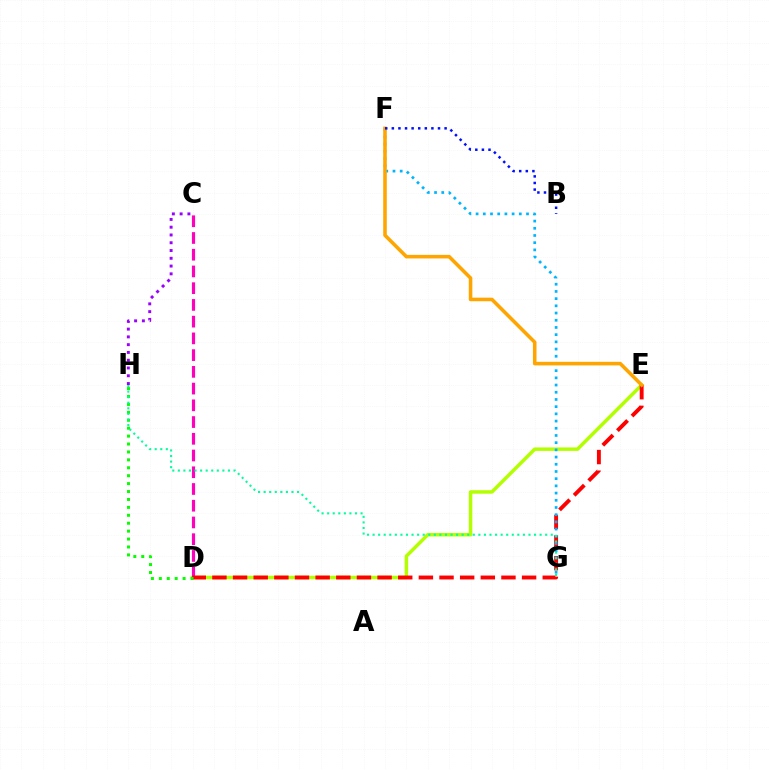{('D', 'E'): [{'color': '#b3ff00', 'line_style': 'solid', 'thickness': 2.51}, {'color': '#ff0000', 'line_style': 'dashed', 'thickness': 2.8}], ('C', 'D'): [{'color': '#ff00bd', 'line_style': 'dashed', 'thickness': 2.27}], ('F', 'G'): [{'color': '#00b5ff', 'line_style': 'dotted', 'thickness': 1.96}], ('E', 'F'): [{'color': '#ffa500', 'line_style': 'solid', 'thickness': 2.57}], ('C', 'H'): [{'color': '#9b00ff', 'line_style': 'dotted', 'thickness': 2.11}], ('D', 'H'): [{'color': '#08ff00', 'line_style': 'dotted', 'thickness': 2.15}], ('G', 'H'): [{'color': '#00ff9d', 'line_style': 'dotted', 'thickness': 1.51}], ('B', 'F'): [{'color': '#0010ff', 'line_style': 'dotted', 'thickness': 1.79}]}